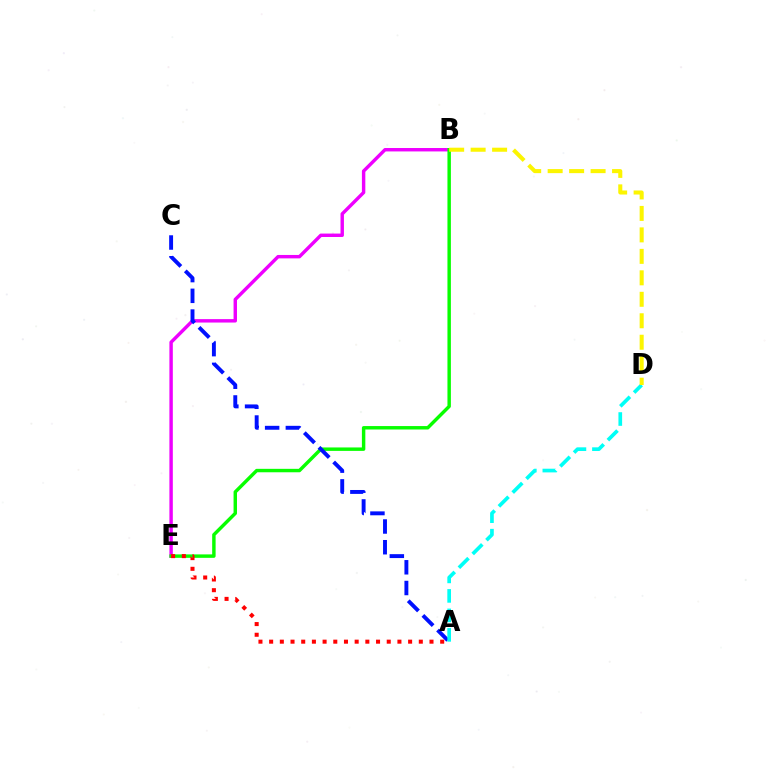{('B', 'E'): [{'color': '#ee00ff', 'line_style': 'solid', 'thickness': 2.46}, {'color': '#08ff00', 'line_style': 'solid', 'thickness': 2.48}], ('A', 'E'): [{'color': '#ff0000', 'line_style': 'dotted', 'thickness': 2.9}], ('A', 'C'): [{'color': '#0010ff', 'line_style': 'dashed', 'thickness': 2.82}], ('A', 'D'): [{'color': '#00fff6', 'line_style': 'dashed', 'thickness': 2.65}], ('B', 'D'): [{'color': '#fcf500', 'line_style': 'dashed', 'thickness': 2.92}]}